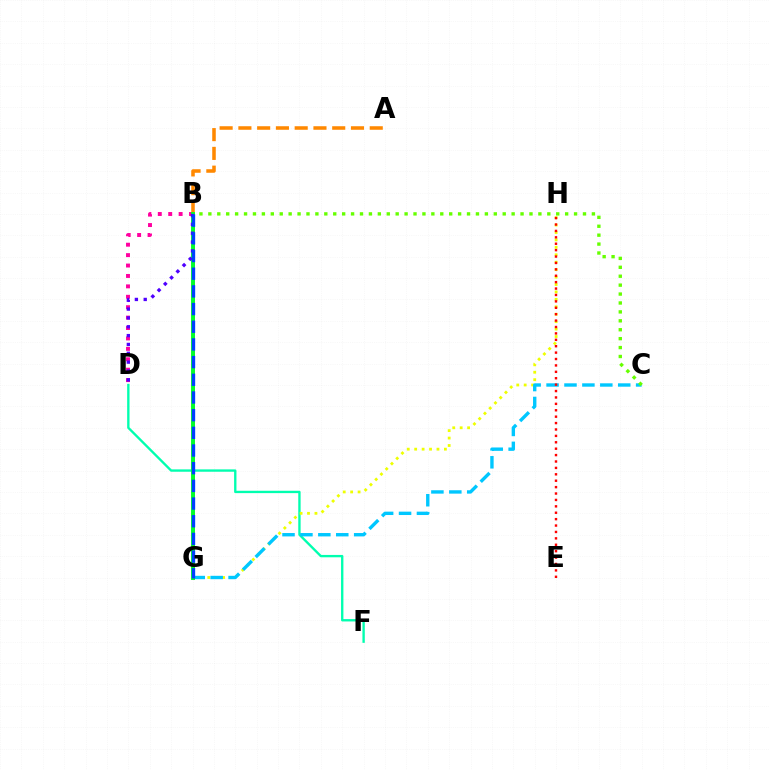{('D', 'F'): [{'color': '#00ffaf', 'line_style': 'solid', 'thickness': 1.69}], ('B', 'G'): [{'color': '#d600ff', 'line_style': 'solid', 'thickness': 2.09}, {'color': '#00ff27', 'line_style': 'solid', 'thickness': 2.81}, {'color': '#003fff', 'line_style': 'dashed', 'thickness': 2.4}], ('B', 'D'): [{'color': '#ff00a0', 'line_style': 'dotted', 'thickness': 2.83}, {'color': '#4f00ff', 'line_style': 'dotted', 'thickness': 2.4}], ('G', 'H'): [{'color': '#eeff00', 'line_style': 'dotted', 'thickness': 2.02}], ('C', 'G'): [{'color': '#00c7ff', 'line_style': 'dashed', 'thickness': 2.43}], ('B', 'C'): [{'color': '#66ff00', 'line_style': 'dotted', 'thickness': 2.42}], ('E', 'H'): [{'color': '#ff0000', 'line_style': 'dotted', 'thickness': 1.74}], ('A', 'B'): [{'color': '#ff8800', 'line_style': 'dashed', 'thickness': 2.55}]}